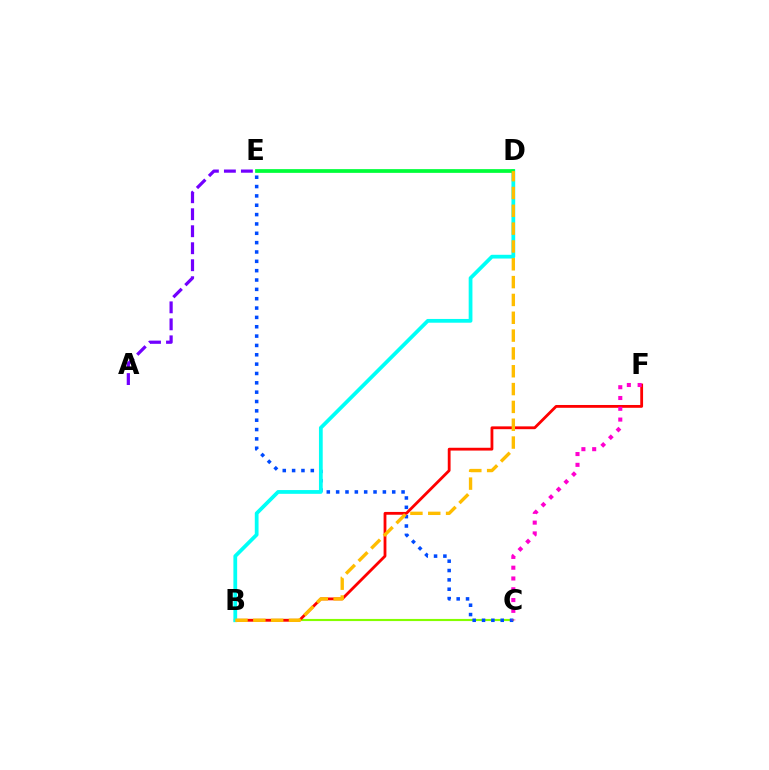{('B', 'C'): [{'color': '#84ff00', 'line_style': 'solid', 'thickness': 1.54}], ('C', 'E'): [{'color': '#004bff', 'line_style': 'dotted', 'thickness': 2.54}], ('B', 'F'): [{'color': '#ff0000', 'line_style': 'solid', 'thickness': 2.02}], ('B', 'D'): [{'color': '#00fff6', 'line_style': 'solid', 'thickness': 2.7}, {'color': '#ffbd00', 'line_style': 'dashed', 'thickness': 2.42}], ('D', 'E'): [{'color': '#00ff39', 'line_style': 'solid', 'thickness': 2.69}], ('C', 'F'): [{'color': '#ff00cf', 'line_style': 'dotted', 'thickness': 2.93}], ('A', 'E'): [{'color': '#7200ff', 'line_style': 'dashed', 'thickness': 2.31}]}